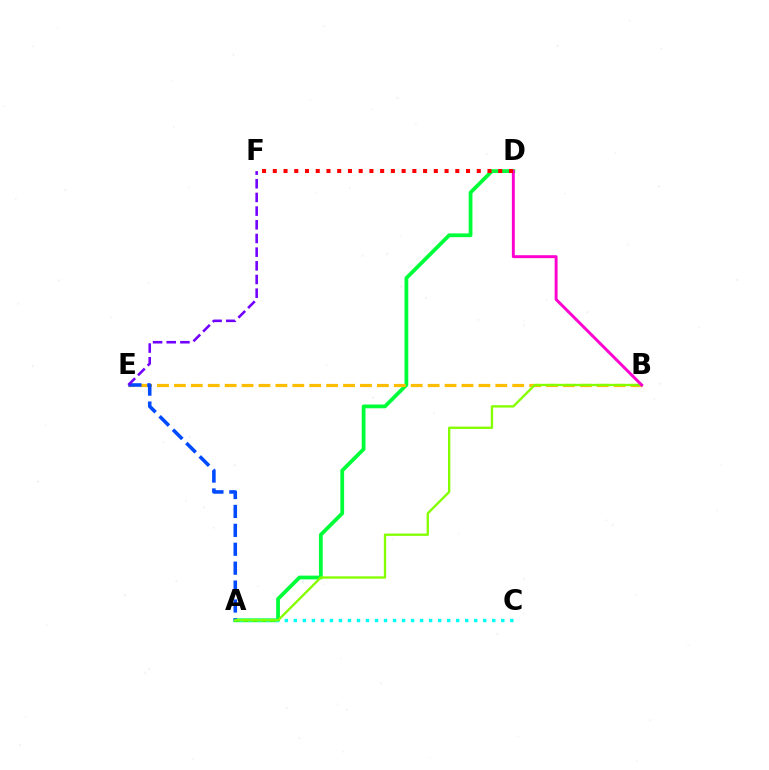{('A', 'D'): [{'color': '#00ff39', 'line_style': 'solid', 'thickness': 2.72}], ('A', 'C'): [{'color': '#00fff6', 'line_style': 'dotted', 'thickness': 2.45}], ('B', 'E'): [{'color': '#ffbd00', 'line_style': 'dashed', 'thickness': 2.3}], ('A', 'E'): [{'color': '#004bff', 'line_style': 'dashed', 'thickness': 2.57}], ('A', 'B'): [{'color': '#84ff00', 'line_style': 'solid', 'thickness': 1.69}], ('E', 'F'): [{'color': '#7200ff', 'line_style': 'dashed', 'thickness': 1.86}], ('B', 'D'): [{'color': '#ff00cf', 'line_style': 'solid', 'thickness': 2.11}], ('D', 'F'): [{'color': '#ff0000', 'line_style': 'dotted', 'thickness': 2.92}]}